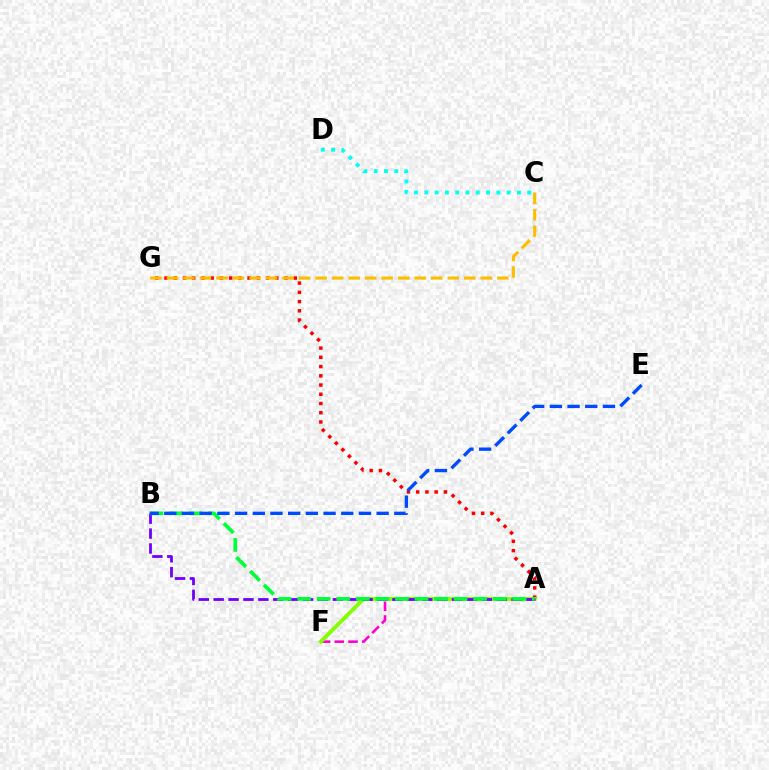{('A', 'G'): [{'color': '#ff0000', 'line_style': 'dotted', 'thickness': 2.51}], ('C', 'D'): [{'color': '#00fff6', 'line_style': 'dotted', 'thickness': 2.8}], ('A', 'F'): [{'color': '#ff00cf', 'line_style': 'dashed', 'thickness': 1.86}, {'color': '#84ff00', 'line_style': 'solid', 'thickness': 2.77}], ('C', 'G'): [{'color': '#ffbd00', 'line_style': 'dashed', 'thickness': 2.24}], ('A', 'B'): [{'color': '#7200ff', 'line_style': 'dashed', 'thickness': 2.02}, {'color': '#00ff39', 'line_style': 'dashed', 'thickness': 2.66}], ('B', 'E'): [{'color': '#004bff', 'line_style': 'dashed', 'thickness': 2.4}]}